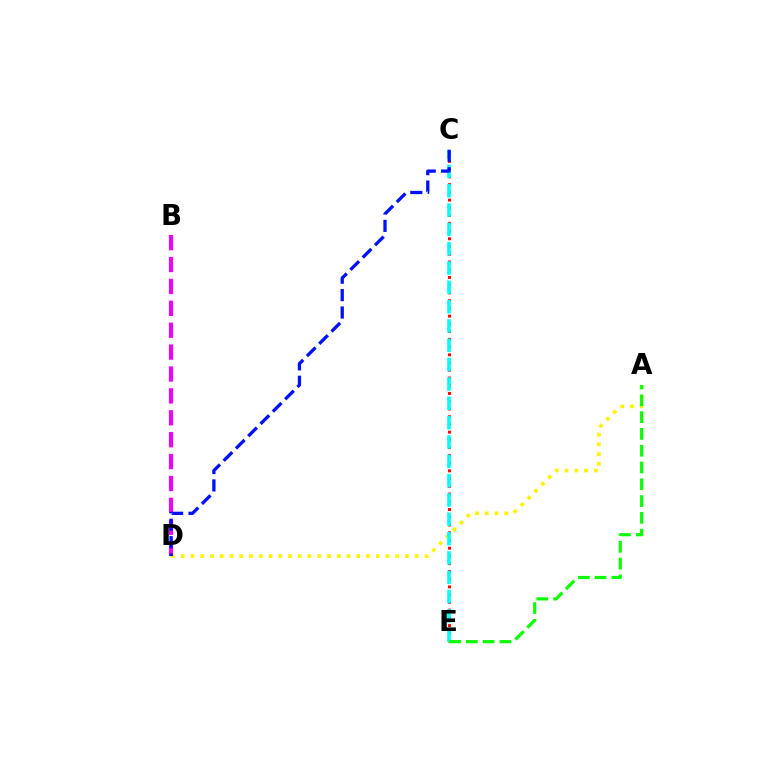{('C', 'E'): [{'color': '#ff0000', 'line_style': 'dotted', 'thickness': 2.1}, {'color': '#00fff6', 'line_style': 'dashed', 'thickness': 2.63}], ('A', 'D'): [{'color': '#fcf500', 'line_style': 'dotted', 'thickness': 2.65}], ('B', 'D'): [{'color': '#ee00ff', 'line_style': 'dashed', 'thickness': 2.97}], ('A', 'E'): [{'color': '#08ff00', 'line_style': 'dashed', 'thickness': 2.28}], ('C', 'D'): [{'color': '#0010ff', 'line_style': 'dashed', 'thickness': 2.36}]}